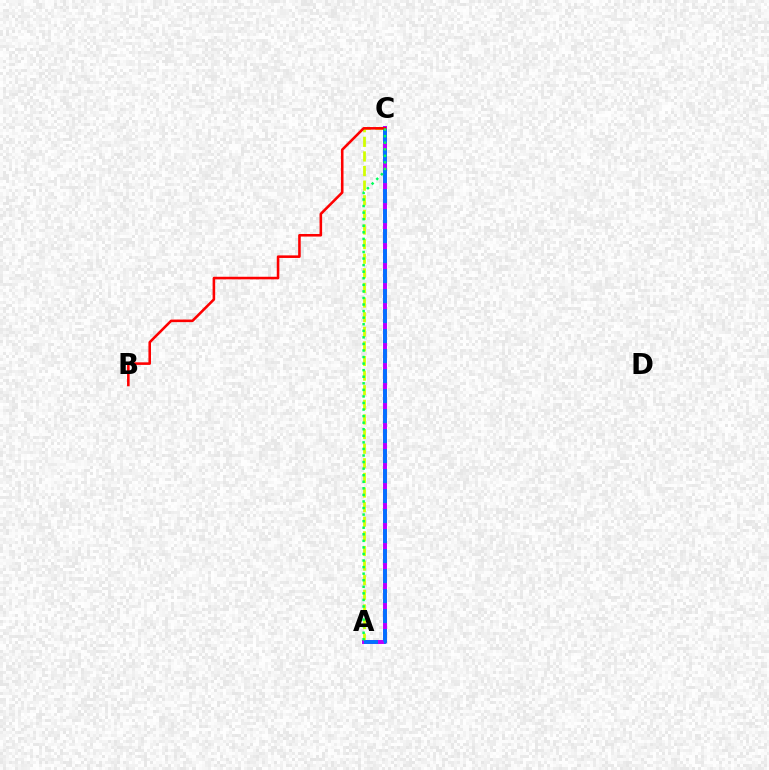{('A', 'C'): [{'color': '#d1ff00', 'line_style': 'dashed', 'thickness': 1.99}, {'color': '#b900ff', 'line_style': 'solid', 'thickness': 2.85}, {'color': '#0074ff', 'line_style': 'dashed', 'thickness': 2.72}, {'color': '#00ff5c', 'line_style': 'dotted', 'thickness': 1.78}], ('B', 'C'): [{'color': '#ff0000', 'line_style': 'solid', 'thickness': 1.85}]}